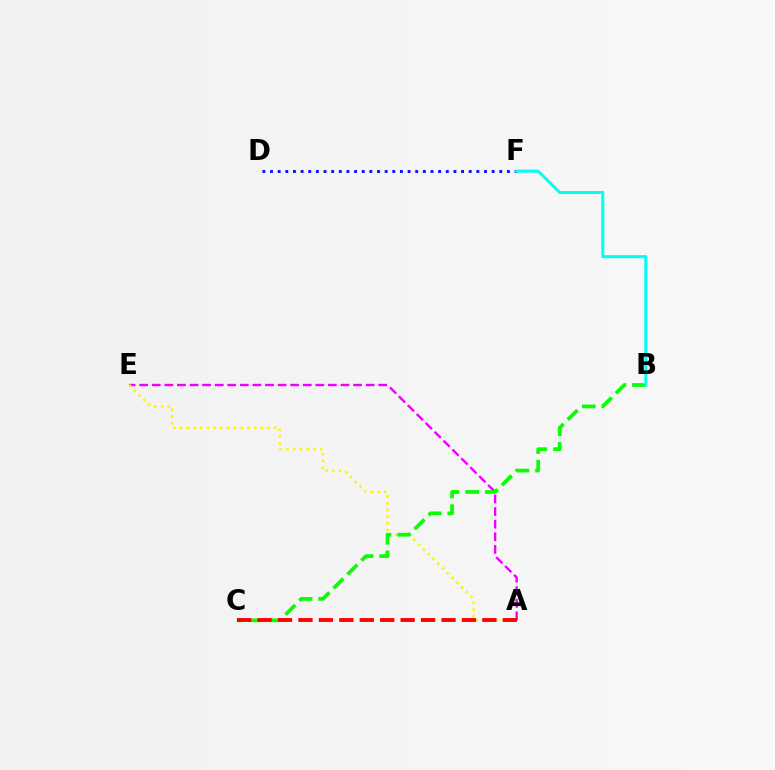{('A', 'E'): [{'color': '#ee00ff', 'line_style': 'dashed', 'thickness': 1.71}, {'color': '#fcf500', 'line_style': 'dotted', 'thickness': 1.83}], ('B', 'C'): [{'color': '#08ff00', 'line_style': 'dashed', 'thickness': 2.67}], ('A', 'C'): [{'color': '#ff0000', 'line_style': 'dashed', 'thickness': 2.78}], ('D', 'F'): [{'color': '#0010ff', 'line_style': 'dotted', 'thickness': 2.08}], ('B', 'F'): [{'color': '#00fff6', 'line_style': 'solid', 'thickness': 2.19}]}